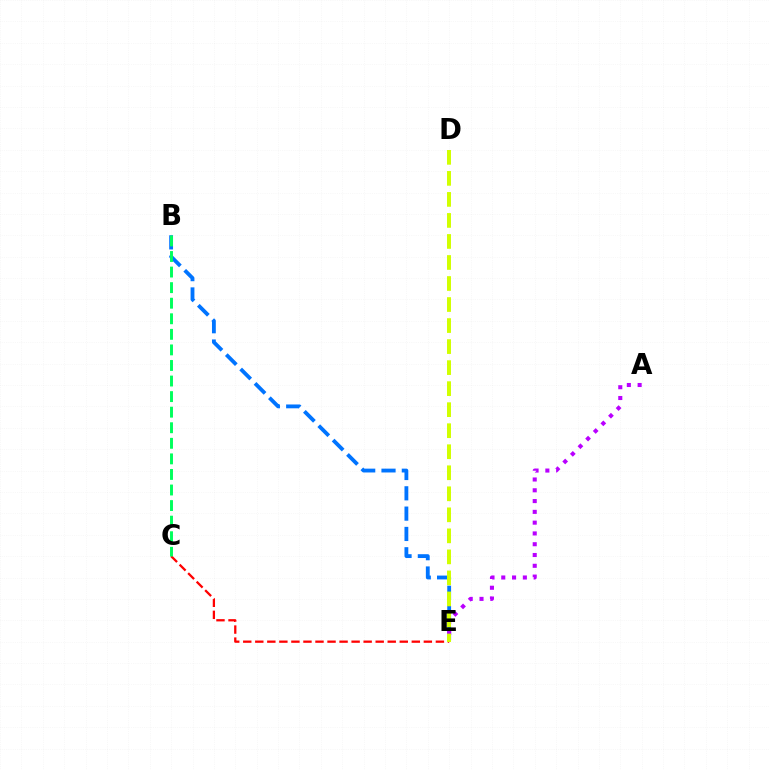{('C', 'E'): [{'color': '#ff0000', 'line_style': 'dashed', 'thickness': 1.64}], ('B', 'E'): [{'color': '#0074ff', 'line_style': 'dashed', 'thickness': 2.76}], ('A', 'E'): [{'color': '#b900ff', 'line_style': 'dotted', 'thickness': 2.93}], ('B', 'C'): [{'color': '#00ff5c', 'line_style': 'dashed', 'thickness': 2.11}], ('D', 'E'): [{'color': '#d1ff00', 'line_style': 'dashed', 'thickness': 2.86}]}